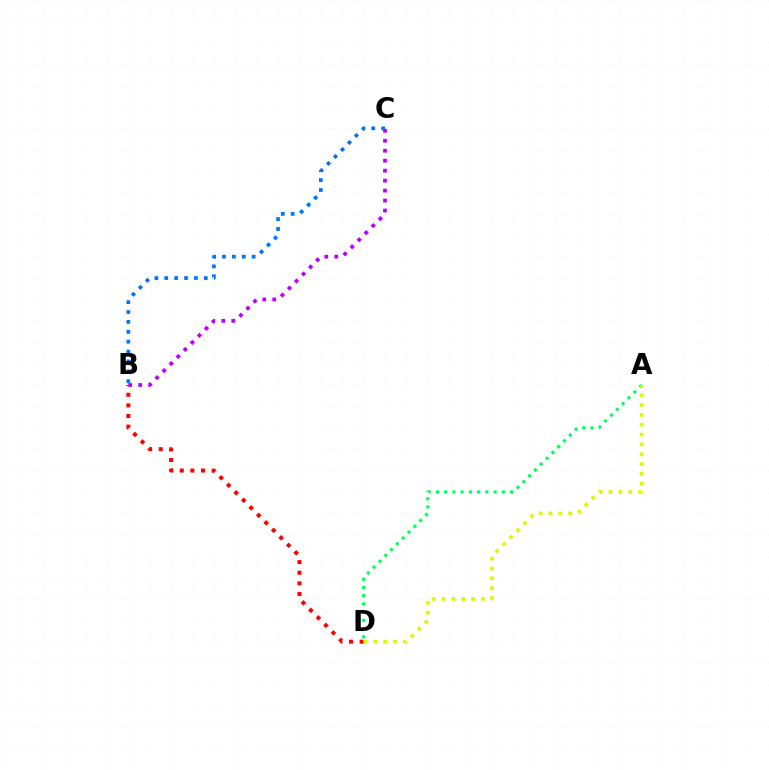{('B', 'C'): [{'color': '#0074ff', 'line_style': 'dotted', 'thickness': 2.69}, {'color': '#b900ff', 'line_style': 'dotted', 'thickness': 2.71}], ('A', 'D'): [{'color': '#00ff5c', 'line_style': 'dotted', 'thickness': 2.24}, {'color': '#d1ff00', 'line_style': 'dotted', 'thickness': 2.68}], ('B', 'D'): [{'color': '#ff0000', 'line_style': 'dotted', 'thickness': 2.88}]}